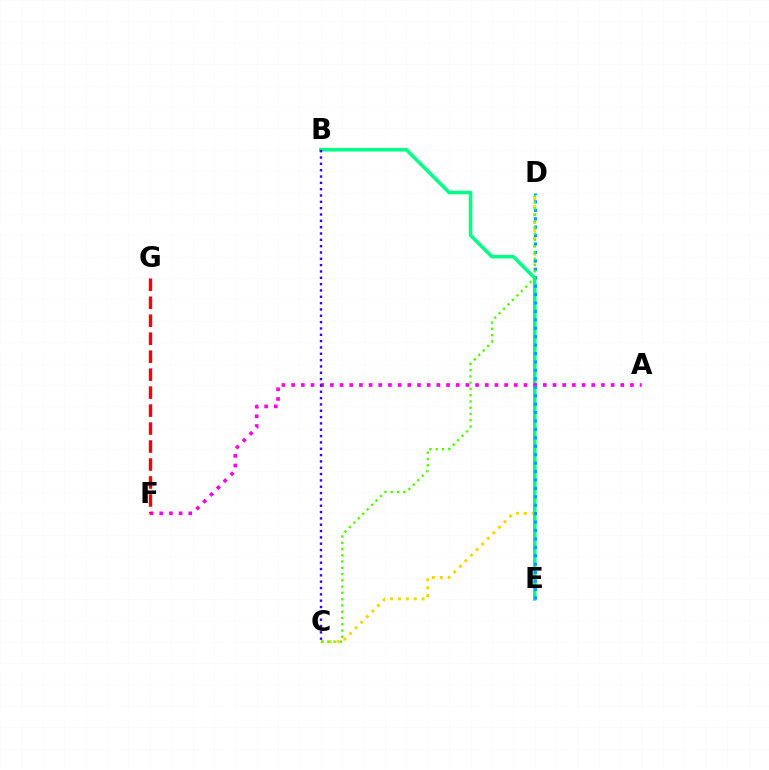{('C', 'D'): [{'color': '#ffd500', 'line_style': 'dotted', 'thickness': 2.15}, {'color': '#4fff00', 'line_style': 'dotted', 'thickness': 1.7}], ('B', 'E'): [{'color': '#00ff86', 'line_style': 'solid', 'thickness': 2.56}], ('A', 'F'): [{'color': '#ff00ed', 'line_style': 'dotted', 'thickness': 2.63}], ('D', 'E'): [{'color': '#009eff', 'line_style': 'dotted', 'thickness': 2.29}], ('F', 'G'): [{'color': '#ff0000', 'line_style': 'dashed', 'thickness': 2.44}], ('B', 'C'): [{'color': '#3700ff', 'line_style': 'dotted', 'thickness': 1.72}]}